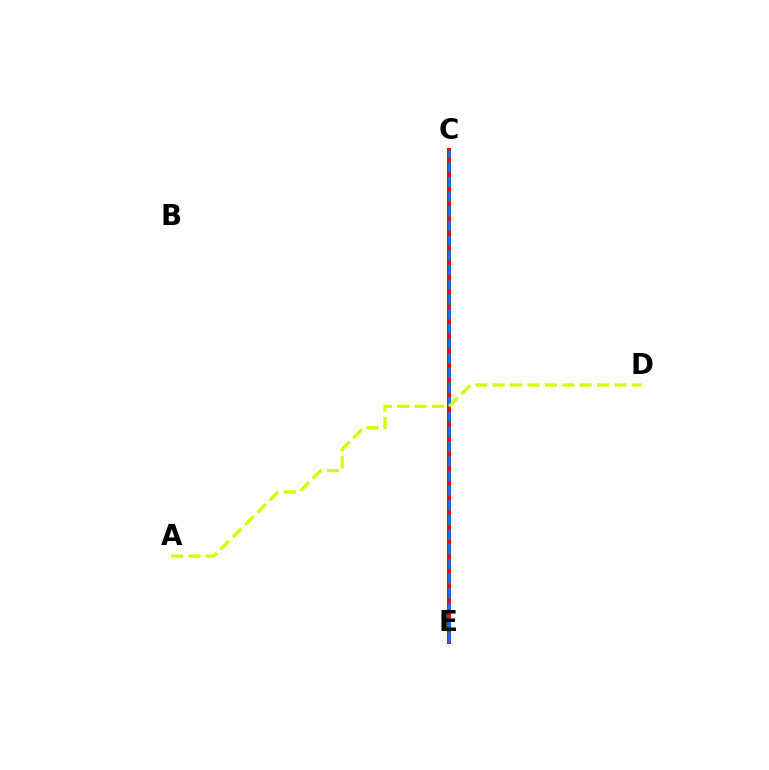{('C', 'E'): [{'color': '#b900ff', 'line_style': 'dotted', 'thickness': 1.84}, {'color': '#00ff5c', 'line_style': 'dotted', 'thickness': 1.96}, {'color': '#ff0000', 'line_style': 'solid', 'thickness': 2.97}, {'color': '#0074ff', 'line_style': 'dashed', 'thickness': 2.0}], ('A', 'D'): [{'color': '#d1ff00', 'line_style': 'dashed', 'thickness': 2.36}]}